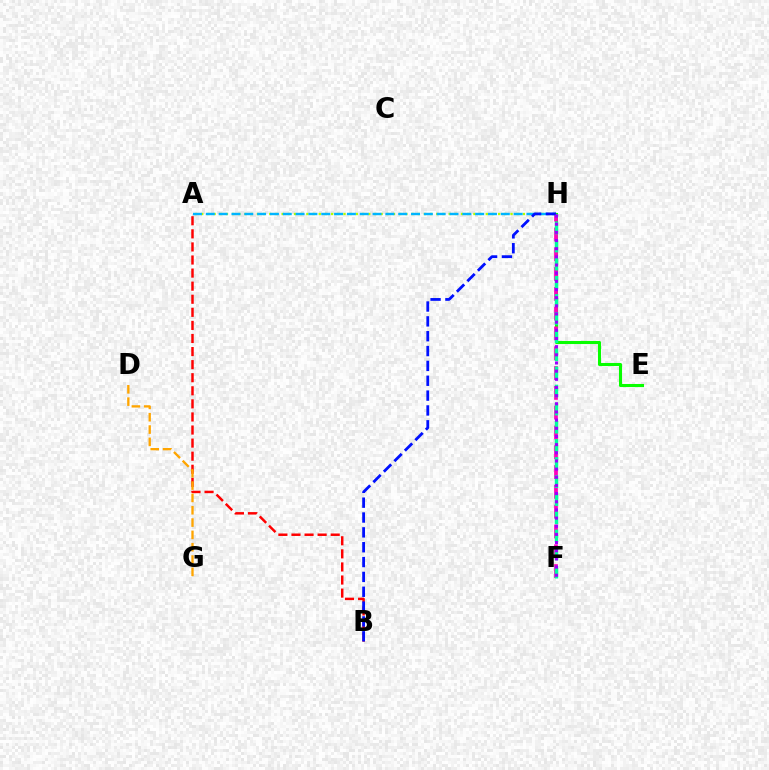{('A', 'B'): [{'color': '#ff0000', 'line_style': 'dashed', 'thickness': 1.78}], ('A', 'H'): [{'color': '#b3ff00', 'line_style': 'dotted', 'thickness': 1.68}, {'color': '#00b5ff', 'line_style': 'dashed', 'thickness': 1.74}], ('D', 'G'): [{'color': '#ffa500', 'line_style': 'dashed', 'thickness': 1.67}], ('E', 'H'): [{'color': '#08ff00', 'line_style': 'solid', 'thickness': 2.2}], ('F', 'H'): [{'color': '#ff00bd', 'line_style': 'dashed', 'thickness': 2.69}, {'color': '#00ff9d', 'line_style': 'dashed', 'thickness': 2.46}, {'color': '#9b00ff', 'line_style': 'dotted', 'thickness': 2.22}], ('B', 'H'): [{'color': '#0010ff', 'line_style': 'dashed', 'thickness': 2.02}]}